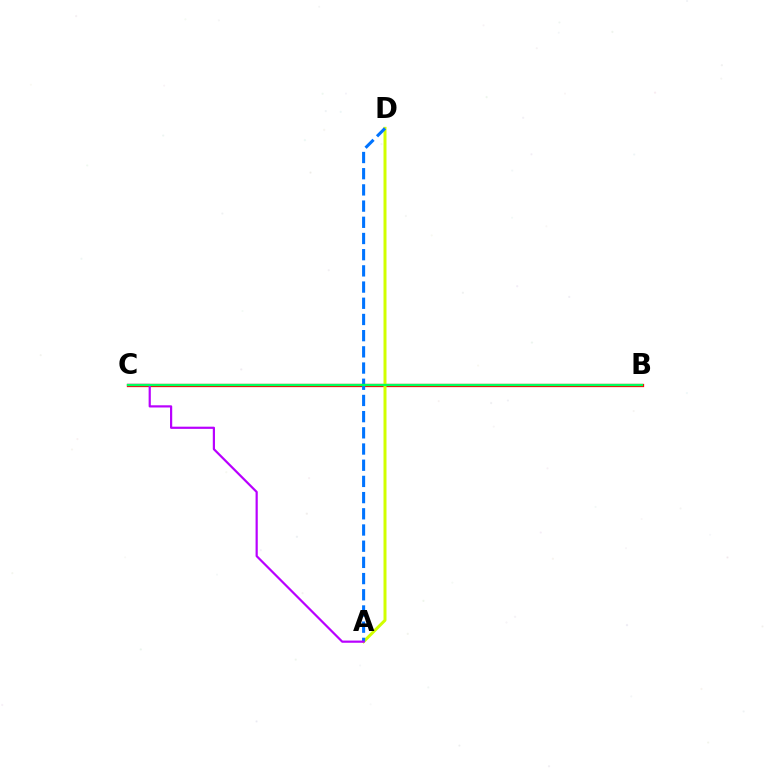{('B', 'C'): [{'color': '#ff0000', 'line_style': 'solid', 'thickness': 2.36}, {'color': '#00ff5c', 'line_style': 'solid', 'thickness': 1.65}], ('A', 'D'): [{'color': '#d1ff00', 'line_style': 'solid', 'thickness': 2.15}, {'color': '#0074ff', 'line_style': 'dashed', 'thickness': 2.2}], ('A', 'C'): [{'color': '#b900ff', 'line_style': 'solid', 'thickness': 1.58}]}